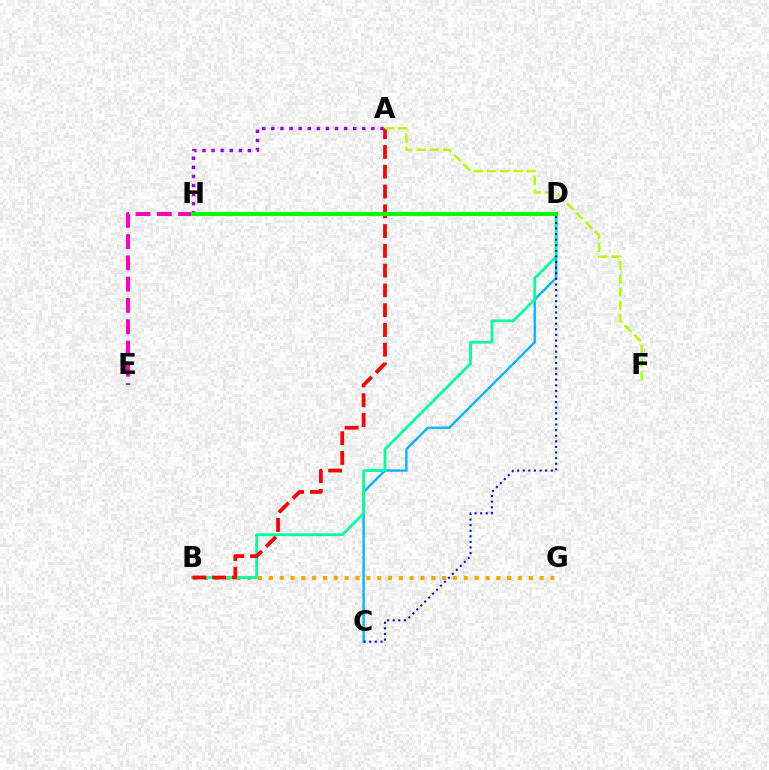{('B', 'G'): [{'color': '#ffa500', 'line_style': 'dotted', 'thickness': 2.94}], ('A', 'H'): [{'color': '#9b00ff', 'line_style': 'dotted', 'thickness': 2.47}], ('C', 'D'): [{'color': '#00b5ff', 'line_style': 'solid', 'thickness': 1.69}, {'color': '#0010ff', 'line_style': 'dotted', 'thickness': 1.52}], ('E', 'H'): [{'color': '#ff00bd', 'line_style': 'dashed', 'thickness': 2.89}], ('B', 'D'): [{'color': '#00ff9d', 'line_style': 'solid', 'thickness': 1.98}], ('A', 'B'): [{'color': '#ff0000', 'line_style': 'dashed', 'thickness': 2.69}], ('D', 'H'): [{'color': '#08ff00', 'line_style': 'solid', 'thickness': 2.88}], ('A', 'F'): [{'color': '#b3ff00', 'line_style': 'dashed', 'thickness': 1.8}]}